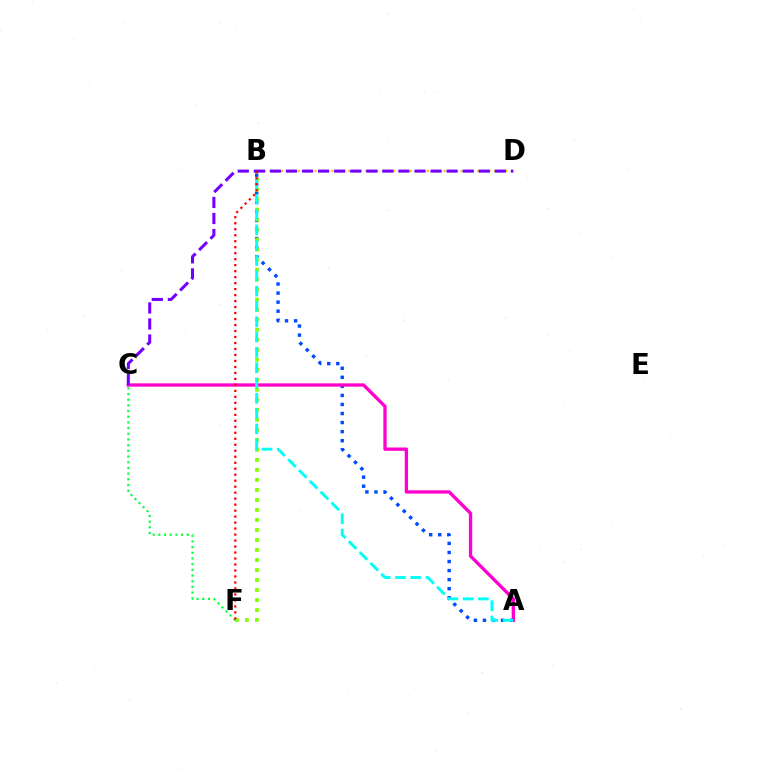{('C', 'F'): [{'color': '#00ff39', 'line_style': 'dotted', 'thickness': 1.55}], ('A', 'B'): [{'color': '#004bff', 'line_style': 'dotted', 'thickness': 2.46}, {'color': '#00fff6', 'line_style': 'dashed', 'thickness': 2.08}], ('A', 'C'): [{'color': '#ff00cf', 'line_style': 'solid', 'thickness': 2.39}], ('B', 'D'): [{'color': '#ffbd00', 'line_style': 'dotted', 'thickness': 1.52}], ('B', 'F'): [{'color': '#84ff00', 'line_style': 'dotted', 'thickness': 2.72}, {'color': '#ff0000', 'line_style': 'dotted', 'thickness': 1.63}], ('C', 'D'): [{'color': '#7200ff', 'line_style': 'dashed', 'thickness': 2.18}]}